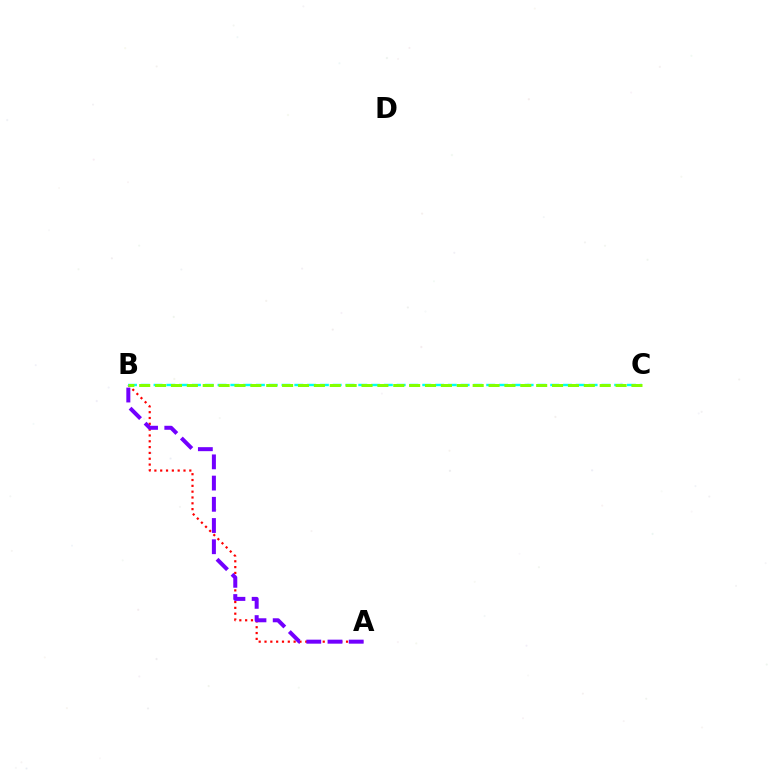{('A', 'B'): [{'color': '#ff0000', 'line_style': 'dotted', 'thickness': 1.58}, {'color': '#7200ff', 'line_style': 'dashed', 'thickness': 2.88}], ('B', 'C'): [{'color': '#00fff6', 'line_style': 'dashed', 'thickness': 1.74}, {'color': '#84ff00', 'line_style': 'dashed', 'thickness': 2.16}]}